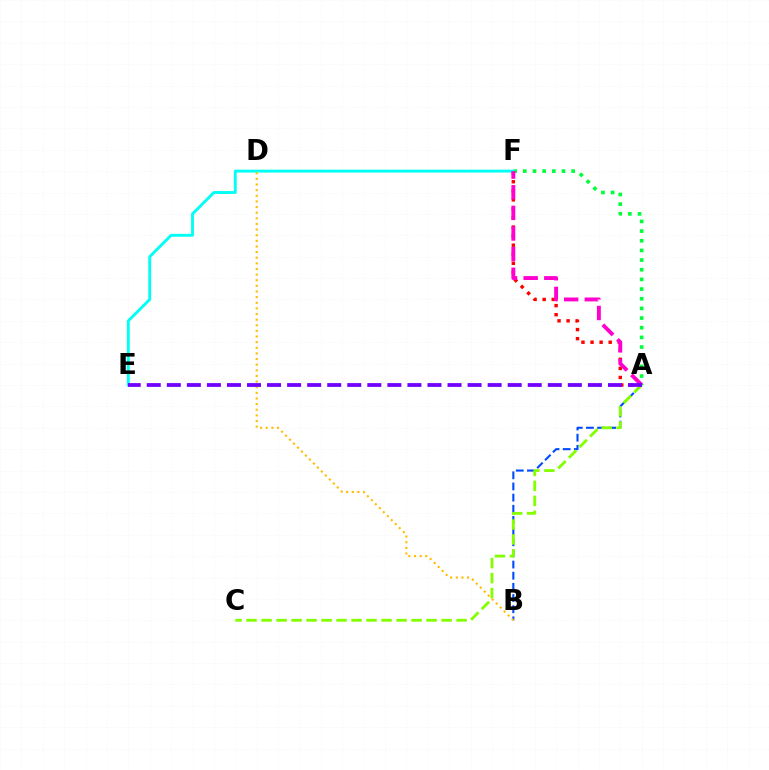{('A', 'F'): [{'color': '#00ff39', 'line_style': 'dotted', 'thickness': 2.63}, {'color': '#ff0000', 'line_style': 'dotted', 'thickness': 2.46}, {'color': '#ff00cf', 'line_style': 'dashed', 'thickness': 2.8}], ('E', 'F'): [{'color': '#00fff6', 'line_style': 'solid', 'thickness': 2.07}], ('A', 'B'): [{'color': '#004bff', 'line_style': 'dashed', 'thickness': 1.52}], ('B', 'D'): [{'color': '#ffbd00', 'line_style': 'dotted', 'thickness': 1.53}], ('A', 'C'): [{'color': '#84ff00', 'line_style': 'dashed', 'thickness': 2.04}], ('A', 'E'): [{'color': '#7200ff', 'line_style': 'dashed', 'thickness': 2.72}]}